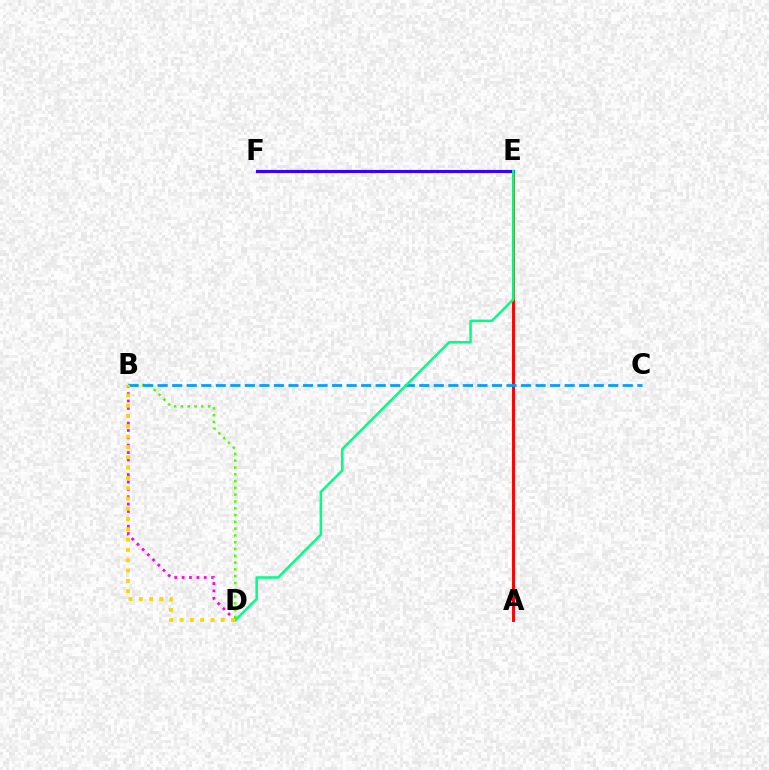{('B', 'D'): [{'color': '#4fff00', 'line_style': 'dotted', 'thickness': 1.85}, {'color': '#ff00ed', 'line_style': 'dotted', 'thickness': 2.0}, {'color': '#ffd500', 'line_style': 'dotted', 'thickness': 2.8}], ('A', 'E'): [{'color': '#ff0000', 'line_style': 'solid', 'thickness': 2.11}], ('B', 'C'): [{'color': '#009eff', 'line_style': 'dashed', 'thickness': 1.97}], ('E', 'F'): [{'color': '#3700ff', 'line_style': 'solid', 'thickness': 2.24}], ('D', 'E'): [{'color': '#00ff86', 'line_style': 'solid', 'thickness': 1.82}]}